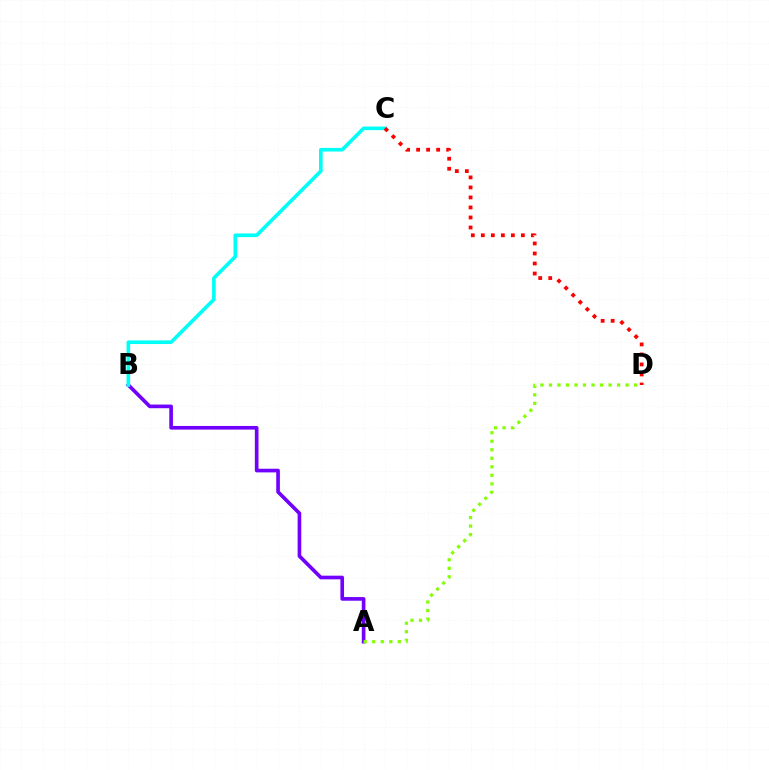{('A', 'B'): [{'color': '#7200ff', 'line_style': 'solid', 'thickness': 2.63}], ('A', 'D'): [{'color': '#84ff00', 'line_style': 'dotted', 'thickness': 2.31}], ('B', 'C'): [{'color': '#00fff6', 'line_style': 'solid', 'thickness': 2.61}], ('C', 'D'): [{'color': '#ff0000', 'line_style': 'dotted', 'thickness': 2.72}]}